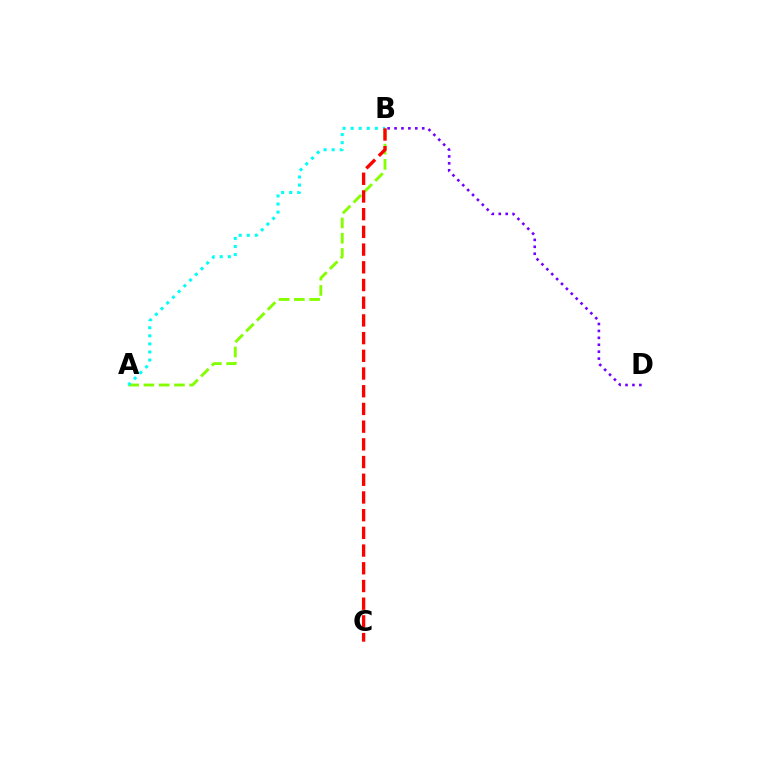{('B', 'D'): [{'color': '#7200ff', 'line_style': 'dotted', 'thickness': 1.88}], ('A', 'B'): [{'color': '#84ff00', 'line_style': 'dashed', 'thickness': 2.07}, {'color': '#00fff6', 'line_style': 'dotted', 'thickness': 2.19}], ('B', 'C'): [{'color': '#ff0000', 'line_style': 'dashed', 'thickness': 2.41}]}